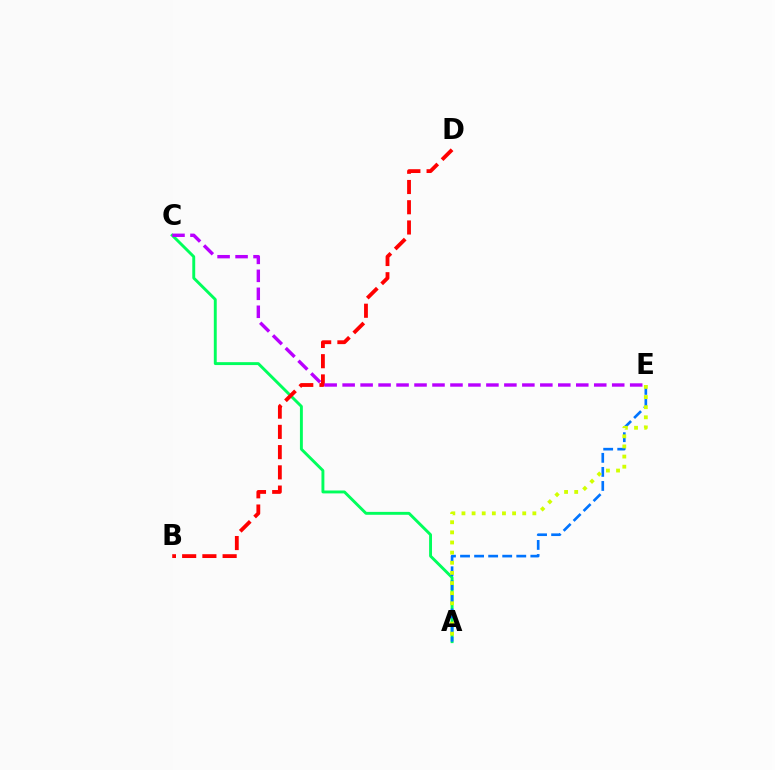{('A', 'C'): [{'color': '#00ff5c', 'line_style': 'solid', 'thickness': 2.09}], ('A', 'E'): [{'color': '#0074ff', 'line_style': 'dashed', 'thickness': 1.91}, {'color': '#d1ff00', 'line_style': 'dotted', 'thickness': 2.75}], ('B', 'D'): [{'color': '#ff0000', 'line_style': 'dashed', 'thickness': 2.75}], ('C', 'E'): [{'color': '#b900ff', 'line_style': 'dashed', 'thickness': 2.44}]}